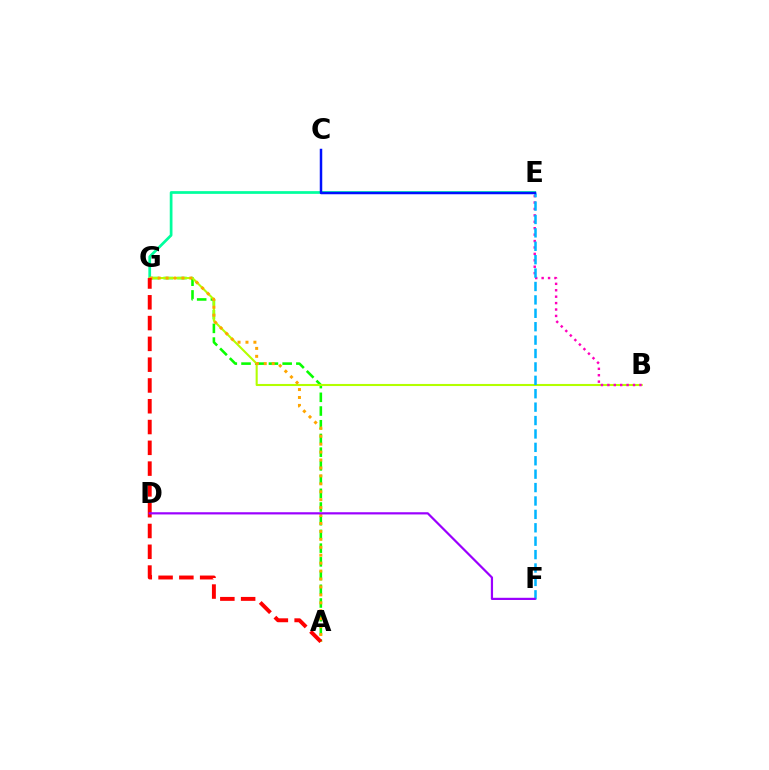{('A', 'G'): [{'color': '#08ff00', 'line_style': 'dashed', 'thickness': 1.86}, {'color': '#ffa500', 'line_style': 'dotted', 'thickness': 2.16}, {'color': '#ff0000', 'line_style': 'dashed', 'thickness': 2.82}], ('E', 'G'): [{'color': '#00ff9d', 'line_style': 'solid', 'thickness': 1.96}], ('B', 'G'): [{'color': '#b3ff00', 'line_style': 'solid', 'thickness': 1.51}], ('B', 'E'): [{'color': '#ff00bd', 'line_style': 'dotted', 'thickness': 1.74}], ('E', 'F'): [{'color': '#00b5ff', 'line_style': 'dashed', 'thickness': 1.82}], ('C', 'E'): [{'color': '#0010ff', 'line_style': 'solid', 'thickness': 1.79}], ('D', 'F'): [{'color': '#9b00ff', 'line_style': 'solid', 'thickness': 1.58}]}